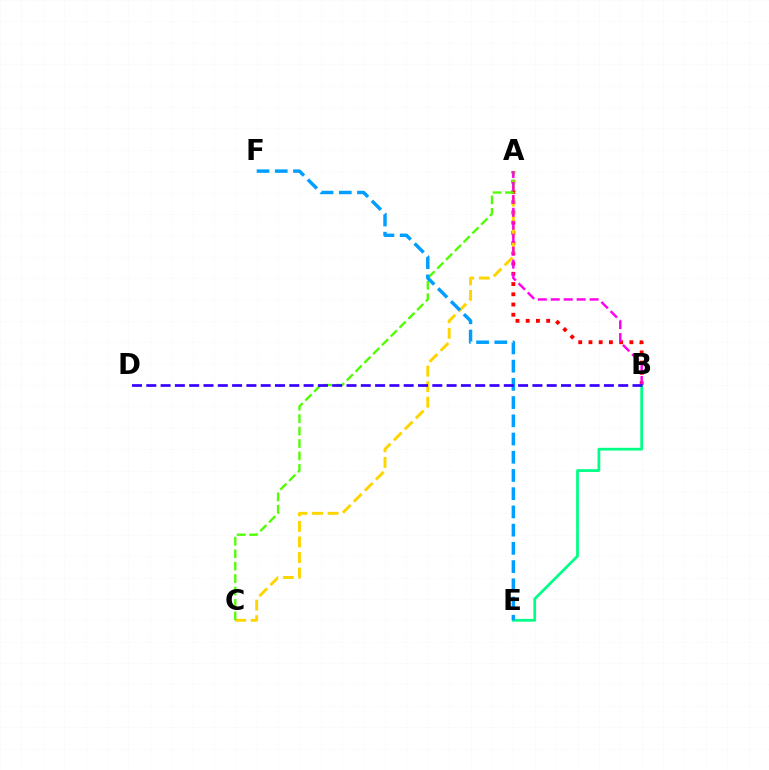{('A', 'B'): [{'color': '#ff0000', 'line_style': 'dotted', 'thickness': 2.78}, {'color': '#ff00ed', 'line_style': 'dashed', 'thickness': 1.76}], ('A', 'C'): [{'color': '#ffd500', 'line_style': 'dashed', 'thickness': 2.11}, {'color': '#4fff00', 'line_style': 'dashed', 'thickness': 1.69}], ('B', 'E'): [{'color': '#00ff86', 'line_style': 'solid', 'thickness': 1.98}], ('E', 'F'): [{'color': '#009eff', 'line_style': 'dashed', 'thickness': 2.48}], ('B', 'D'): [{'color': '#3700ff', 'line_style': 'dashed', 'thickness': 1.94}]}